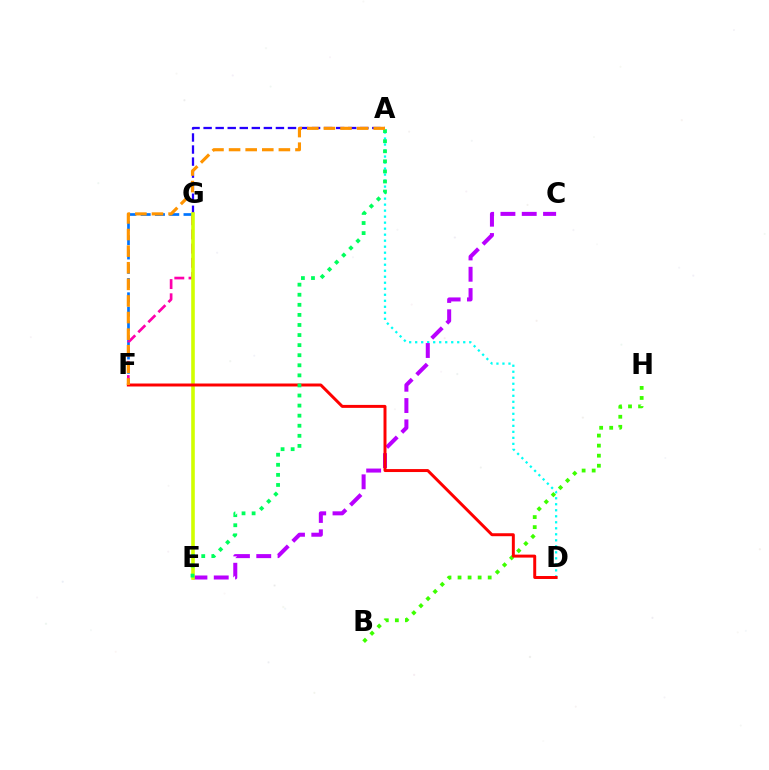{('B', 'H'): [{'color': '#3dff00', 'line_style': 'dotted', 'thickness': 2.73}], ('A', 'D'): [{'color': '#00fff6', 'line_style': 'dotted', 'thickness': 1.63}], ('F', 'G'): [{'color': '#0074ff', 'line_style': 'dashed', 'thickness': 1.94}, {'color': '#ff00ac', 'line_style': 'dashed', 'thickness': 1.93}], ('C', 'E'): [{'color': '#b900ff', 'line_style': 'dashed', 'thickness': 2.89}], ('A', 'G'): [{'color': '#2500ff', 'line_style': 'dashed', 'thickness': 1.64}], ('E', 'G'): [{'color': '#d1ff00', 'line_style': 'solid', 'thickness': 2.59}], ('D', 'F'): [{'color': '#ff0000', 'line_style': 'solid', 'thickness': 2.14}], ('A', 'E'): [{'color': '#00ff5c', 'line_style': 'dotted', 'thickness': 2.74}], ('A', 'F'): [{'color': '#ff9400', 'line_style': 'dashed', 'thickness': 2.26}]}